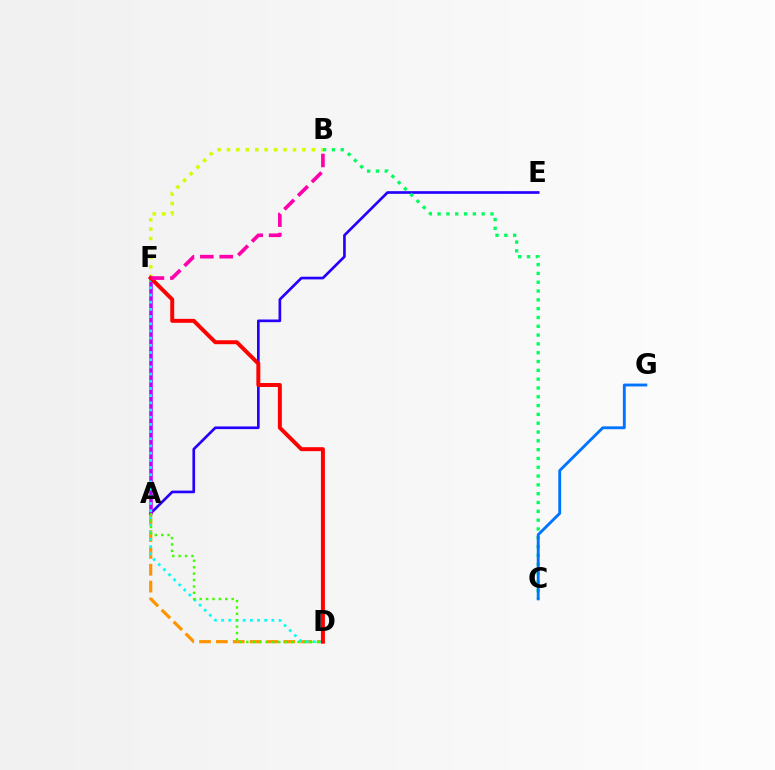{('A', 'D'): [{'color': '#ff9400', 'line_style': 'dashed', 'thickness': 2.29}, {'color': '#3dff00', 'line_style': 'dotted', 'thickness': 1.74}], ('A', 'E'): [{'color': '#2500ff', 'line_style': 'solid', 'thickness': 1.92}], ('B', 'F'): [{'color': '#d1ff00', 'line_style': 'dotted', 'thickness': 2.56}, {'color': '#ff00ac', 'line_style': 'dashed', 'thickness': 2.64}], ('A', 'F'): [{'color': '#b900ff', 'line_style': 'solid', 'thickness': 2.53}], ('B', 'C'): [{'color': '#00ff5c', 'line_style': 'dotted', 'thickness': 2.39}], ('D', 'F'): [{'color': '#00fff6', 'line_style': 'dotted', 'thickness': 1.95}, {'color': '#ff0000', 'line_style': 'solid', 'thickness': 2.85}], ('C', 'G'): [{'color': '#0074ff', 'line_style': 'solid', 'thickness': 2.06}]}